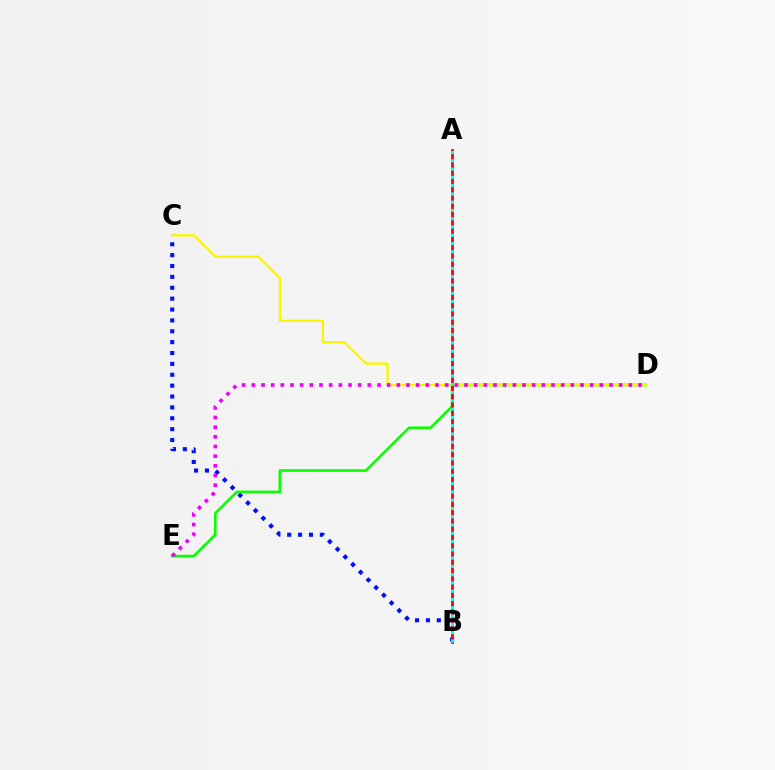{('B', 'C'): [{'color': '#0010ff', 'line_style': 'dotted', 'thickness': 2.95}], ('D', 'E'): [{'color': '#08ff00', 'line_style': 'solid', 'thickness': 1.9}, {'color': '#ee00ff', 'line_style': 'dotted', 'thickness': 2.63}], ('C', 'D'): [{'color': '#fcf500', 'line_style': 'solid', 'thickness': 1.68}], ('A', 'B'): [{'color': '#ff0000', 'line_style': 'solid', 'thickness': 2.0}, {'color': '#00fff6', 'line_style': 'dotted', 'thickness': 2.25}]}